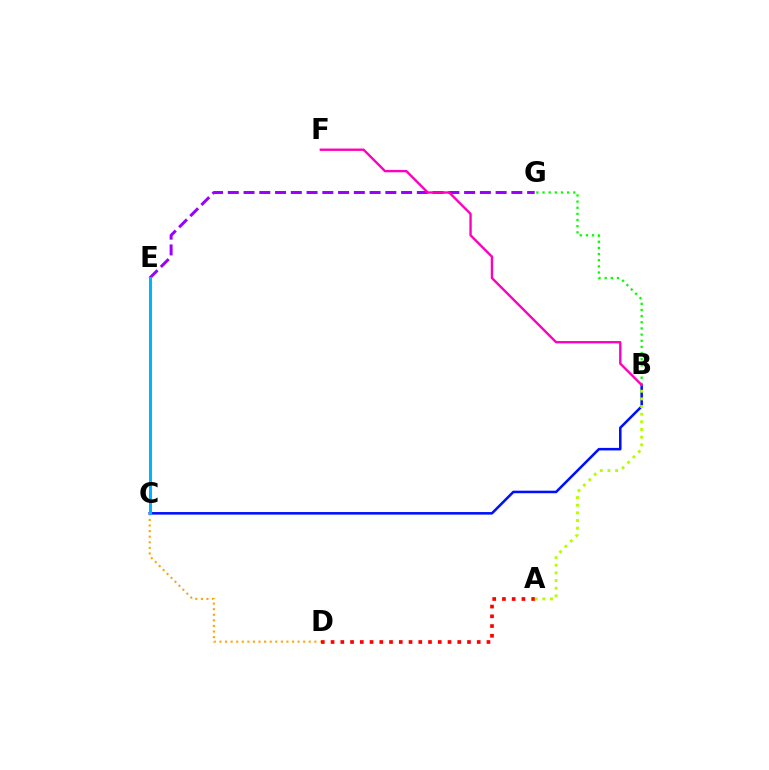{('B', 'C'): [{'color': '#0010ff', 'line_style': 'solid', 'thickness': 1.83}], ('E', 'G'): [{'color': '#9b00ff', 'line_style': 'dashed', 'thickness': 2.14}], ('C', 'E'): [{'color': '#00ff9d', 'line_style': 'solid', 'thickness': 1.84}, {'color': '#00b5ff', 'line_style': 'solid', 'thickness': 2.17}], ('A', 'D'): [{'color': '#ff0000', 'line_style': 'dotted', 'thickness': 2.65}], ('C', 'D'): [{'color': '#ffa500', 'line_style': 'dotted', 'thickness': 1.52}], ('A', 'B'): [{'color': '#b3ff00', 'line_style': 'dotted', 'thickness': 2.08}], ('B', 'G'): [{'color': '#08ff00', 'line_style': 'dotted', 'thickness': 1.67}], ('B', 'F'): [{'color': '#ff00bd', 'line_style': 'solid', 'thickness': 1.71}]}